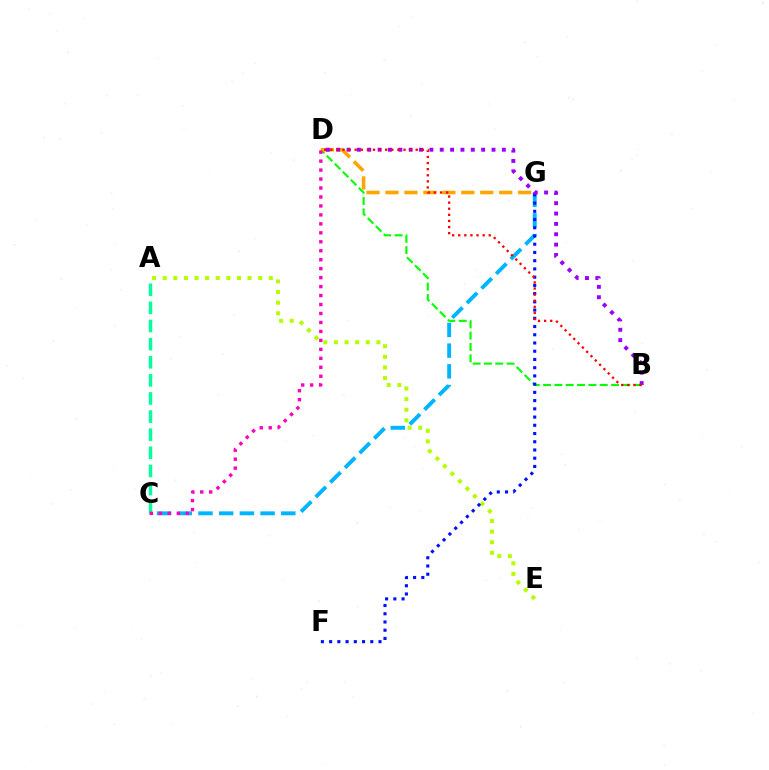{('B', 'D'): [{'color': '#08ff00', 'line_style': 'dashed', 'thickness': 1.54}, {'color': '#9b00ff', 'line_style': 'dotted', 'thickness': 2.81}, {'color': '#ff0000', 'line_style': 'dotted', 'thickness': 1.66}], ('C', 'G'): [{'color': '#00b5ff', 'line_style': 'dashed', 'thickness': 2.81}], ('A', 'E'): [{'color': '#b3ff00', 'line_style': 'dotted', 'thickness': 2.88}], ('D', 'G'): [{'color': '#ffa500', 'line_style': 'dashed', 'thickness': 2.58}], ('F', 'G'): [{'color': '#0010ff', 'line_style': 'dotted', 'thickness': 2.24}], ('A', 'C'): [{'color': '#00ff9d', 'line_style': 'dashed', 'thickness': 2.46}], ('C', 'D'): [{'color': '#ff00bd', 'line_style': 'dotted', 'thickness': 2.44}]}